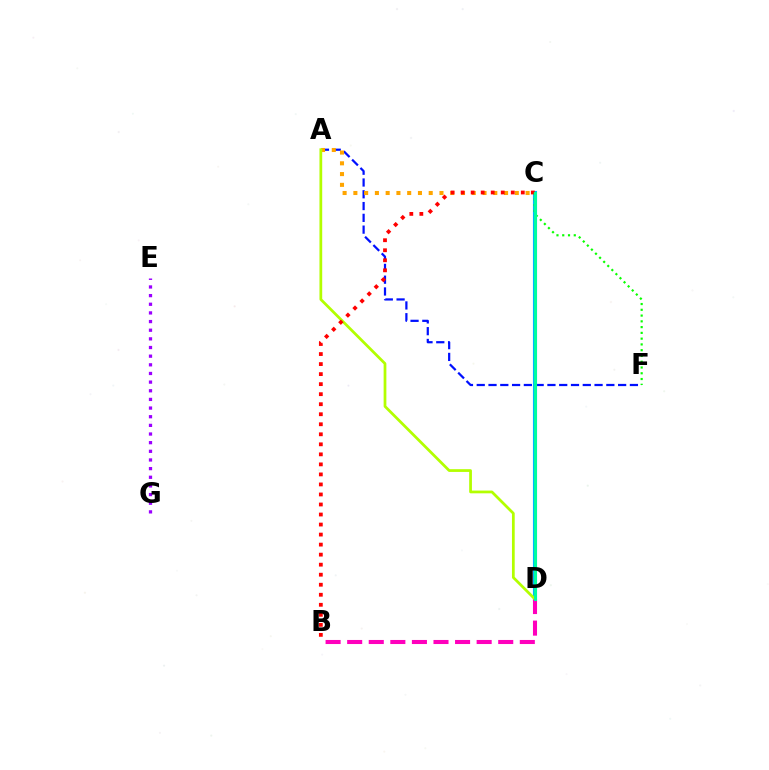{('A', 'F'): [{'color': '#0010ff', 'line_style': 'dashed', 'thickness': 1.6}], ('A', 'C'): [{'color': '#ffa500', 'line_style': 'dotted', 'thickness': 2.92}], ('C', 'D'): [{'color': '#00b5ff', 'line_style': 'solid', 'thickness': 2.97}, {'color': '#00ff9d', 'line_style': 'solid', 'thickness': 2.12}], ('B', 'D'): [{'color': '#ff00bd', 'line_style': 'dashed', 'thickness': 2.93}], ('A', 'D'): [{'color': '#b3ff00', 'line_style': 'solid', 'thickness': 1.98}], ('B', 'C'): [{'color': '#ff0000', 'line_style': 'dotted', 'thickness': 2.72}], ('C', 'F'): [{'color': '#08ff00', 'line_style': 'dotted', 'thickness': 1.57}], ('E', 'G'): [{'color': '#9b00ff', 'line_style': 'dotted', 'thickness': 2.35}]}